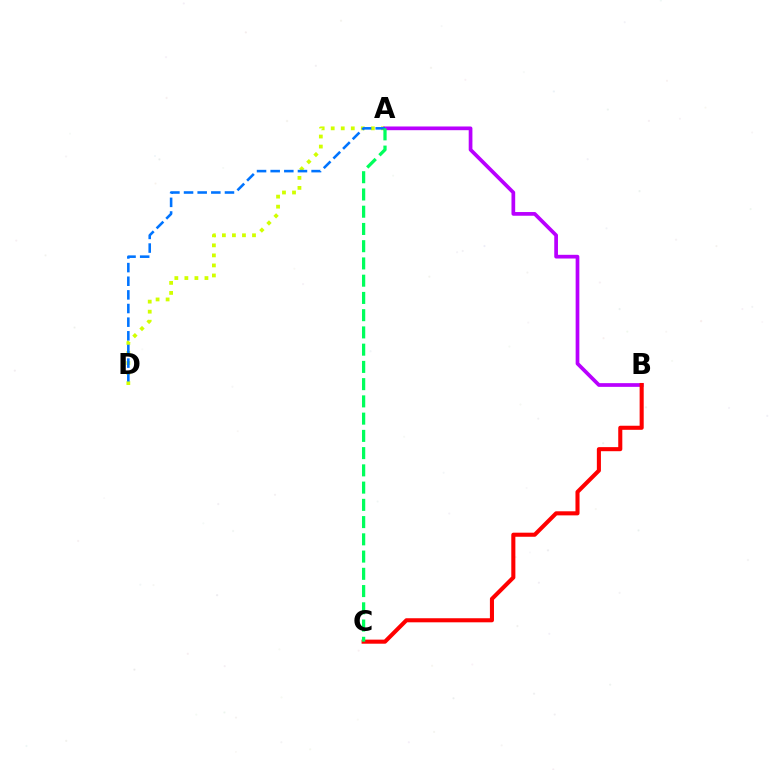{('A', 'D'): [{'color': '#d1ff00', 'line_style': 'dotted', 'thickness': 2.73}, {'color': '#0074ff', 'line_style': 'dashed', 'thickness': 1.85}], ('A', 'B'): [{'color': '#b900ff', 'line_style': 'solid', 'thickness': 2.67}], ('B', 'C'): [{'color': '#ff0000', 'line_style': 'solid', 'thickness': 2.93}], ('A', 'C'): [{'color': '#00ff5c', 'line_style': 'dashed', 'thickness': 2.34}]}